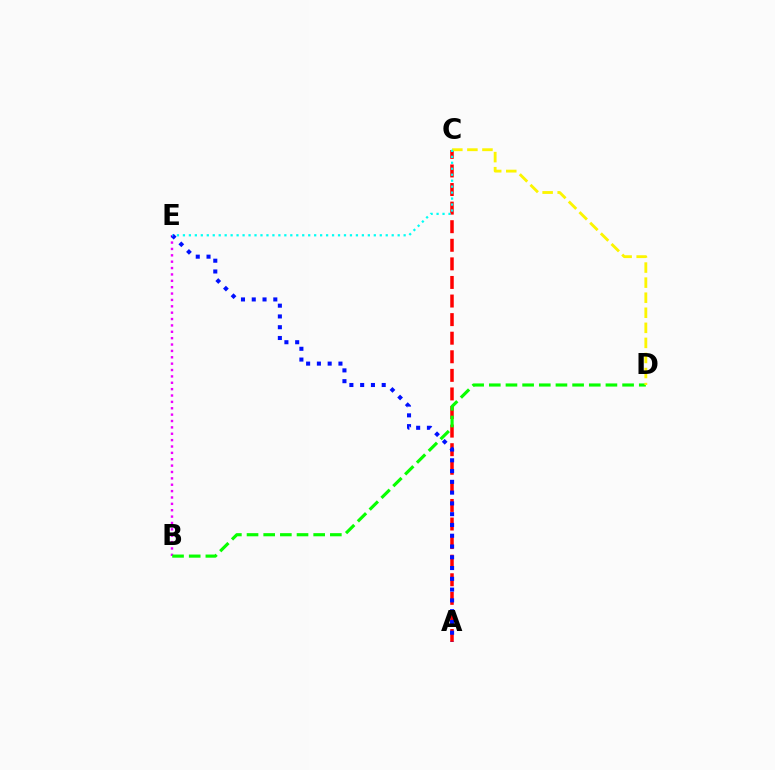{('B', 'E'): [{'color': '#ee00ff', 'line_style': 'dotted', 'thickness': 1.73}], ('A', 'C'): [{'color': '#ff0000', 'line_style': 'dashed', 'thickness': 2.52}], ('B', 'D'): [{'color': '#08ff00', 'line_style': 'dashed', 'thickness': 2.26}], ('C', 'D'): [{'color': '#fcf500', 'line_style': 'dashed', 'thickness': 2.05}], ('A', 'E'): [{'color': '#0010ff', 'line_style': 'dotted', 'thickness': 2.93}], ('C', 'E'): [{'color': '#00fff6', 'line_style': 'dotted', 'thickness': 1.62}]}